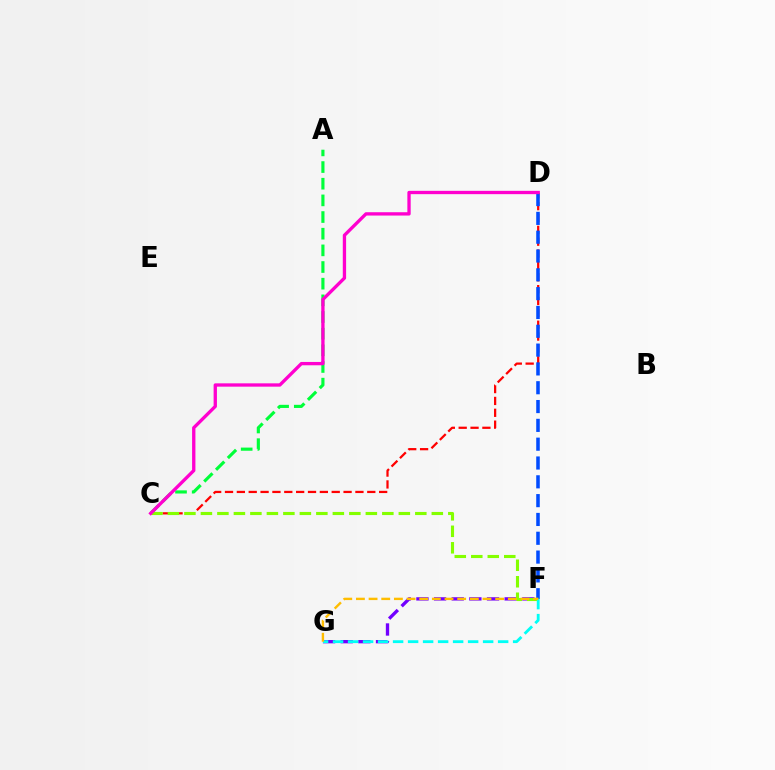{('C', 'D'): [{'color': '#ff0000', 'line_style': 'dashed', 'thickness': 1.61}, {'color': '#ff00cf', 'line_style': 'solid', 'thickness': 2.39}], ('F', 'G'): [{'color': '#7200ff', 'line_style': 'dashed', 'thickness': 2.4}, {'color': '#00fff6', 'line_style': 'dashed', 'thickness': 2.04}, {'color': '#ffbd00', 'line_style': 'dashed', 'thickness': 1.72}], ('A', 'C'): [{'color': '#00ff39', 'line_style': 'dashed', 'thickness': 2.26}], ('D', 'F'): [{'color': '#004bff', 'line_style': 'dashed', 'thickness': 2.56}], ('C', 'F'): [{'color': '#84ff00', 'line_style': 'dashed', 'thickness': 2.24}]}